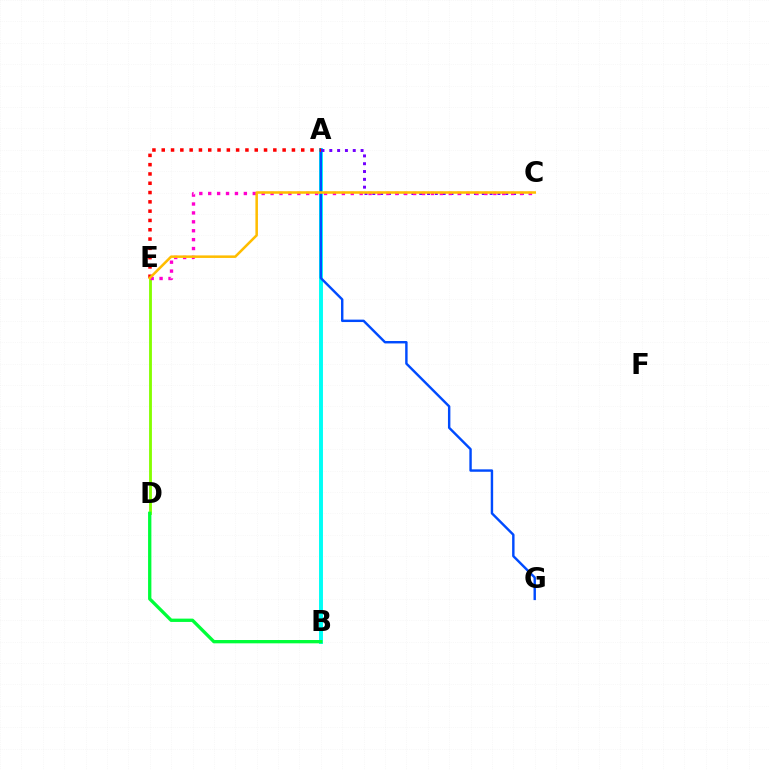{('A', 'B'): [{'color': '#00fff6', 'line_style': 'solid', 'thickness': 2.83}], ('D', 'E'): [{'color': '#84ff00', 'line_style': 'solid', 'thickness': 2.05}], ('A', 'C'): [{'color': '#7200ff', 'line_style': 'dotted', 'thickness': 2.12}], ('A', 'G'): [{'color': '#004bff', 'line_style': 'solid', 'thickness': 1.75}], ('C', 'E'): [{'color': '#ff00cf', 'line_style': 'dotted', 'thickness': 2.42}, {'color': '#ffbd00', 'line_style': 'solid', 'thickness': 1.83}], ('A', 'E'): [{'color': '#ff0000', 'line_style': 'dotted', 'thickness': 2.53}], ('B', 'D'): [{'color': '#00ff39', 'line_style': 'solid', 'thickness': 2.39}]}